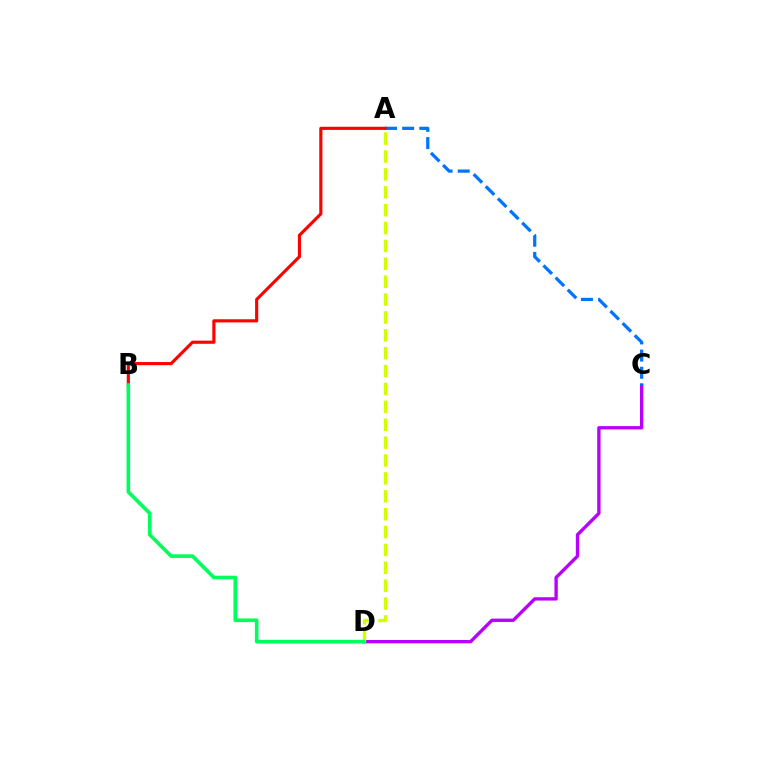{('C', 'D'): [{'color': '#b900ff', 'line_style': 'solid', 'thickness': 2.41}], ('A', 'D'): [{'color': '#d1ff00', 'line_style': 'dashed', 'thickness': 2.43}], ('A', 'C'): [{'color': '#0074ff', 'line_style': 'dashed', 'thickness': 2.33}], ('A', 'B'): [{'color': '#ff0000', 'line_style': 'solid', 'thickness': 2.26}], ('B', 'D'): [{'color': '#00ff5c', 'line_style': 'solid', 'thickness': 2.6}]}